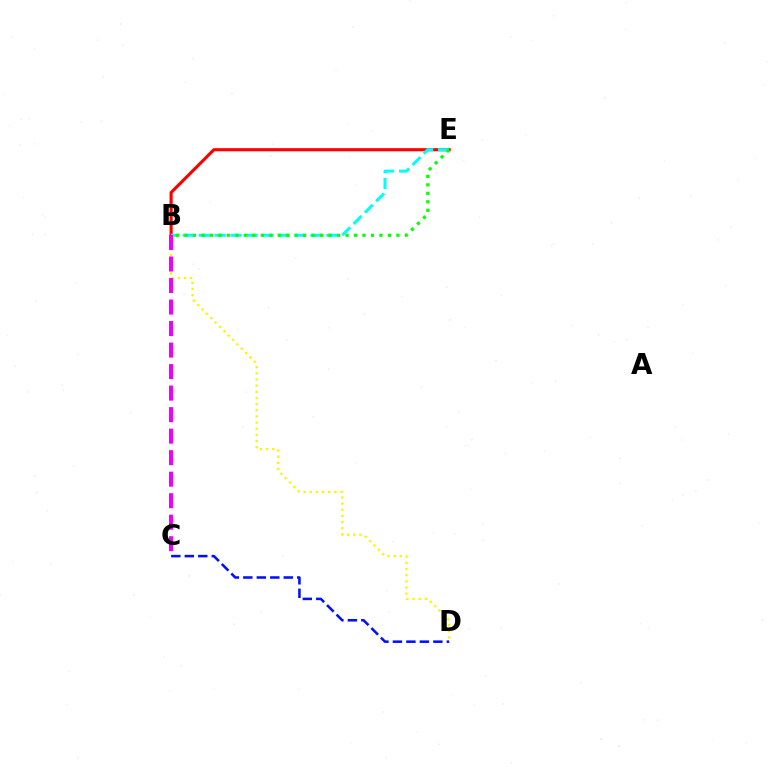{('B', 'E'): [{'color': '#ff0000', 'line_style': 'solid', 'thickness': 2.24}, {'color': '#00fff6', 'line_style': 'dashed', 'thickness': 2.17}, {'color': '#08ff00', 'line_style': 'dotted', 'thickness': 2.3}], ('B', 'D'): [{'color': '#fcf500', 'line_style': 'dotted', 'thickness': 1.67}], ('C', 'D'): [{'color': '#0010ff', 'line_style': 'dashed', 'thickness': 1.83}], ('B', 'C'): [{'color': '#ee00ff', 'line_style': 'dashed', 'thickness': 2.92}]}